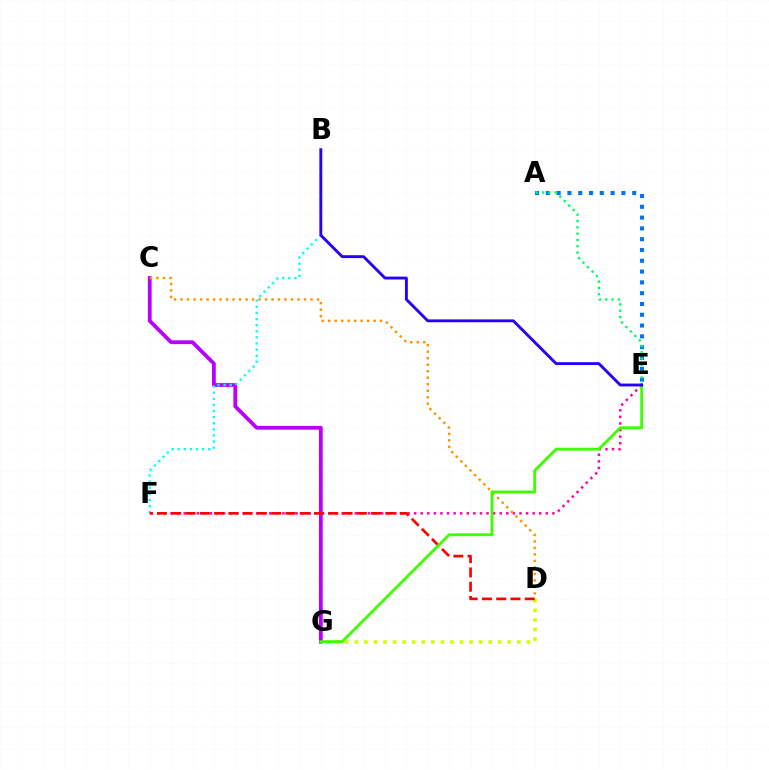{('C', 'G'): [{'color': '#b900ff', 'line_style': 'solid', 'thickness': 2.73}], ('E', 'F'): [{'color': '#ff00ac', 'line_style': 'dotted', 'thickness': 1.79}], ('B', 'F'): [{'color': '#00fff6', 'line_style': 'dotted', 'thickness': 1.66}], ('A', 'E'): [{'color': '#0074ff', 'line_style': 'dotted', 'thickness': 2.93}, {'color': '#00ff5c', 'line_style': 'dotted', 'thickness': 1.71}], ('D', 'G'): [{'color': '#d1ff00', 'line_style': 'dotted', 'thickness': 2.6}], ('C', 'D'): [{'color': '#ff9400', 'line_style': 'dotted', 'thickness': 1.77}], ('D', 'F'): [{'color': '#ff0000', 'line_style': 'dashed', 'thickness': 1.94}], ('E', 'G'): [{'color': '#3dff00', 'line_style': 'solid', 'thickness': 2.07}], ('B', 'E'): [{'color': '#2500ff', 'line_style': 'solid', 'thickness': 2.07}]}